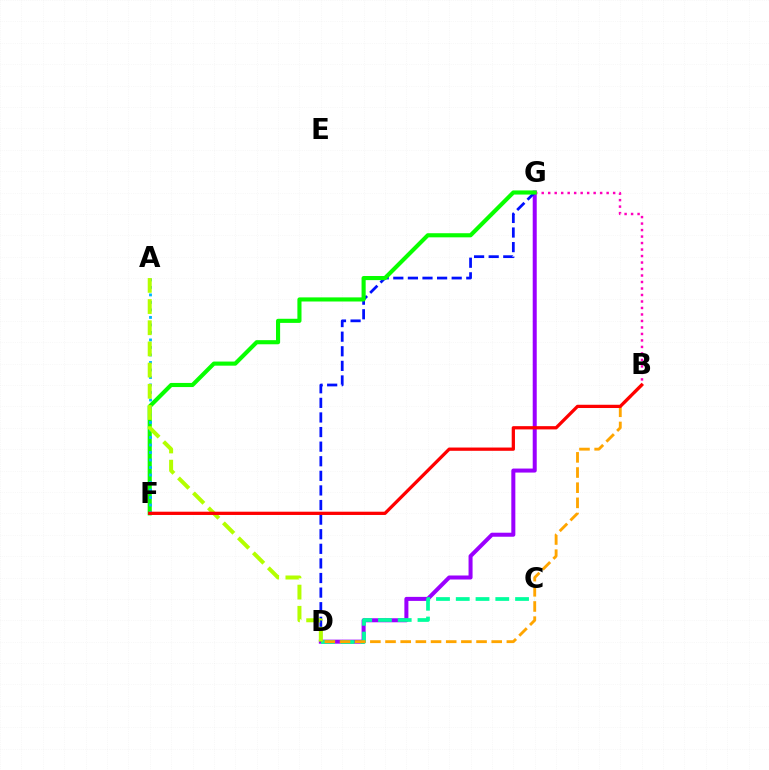{('D', 'G'): [{'color': '#9b00ff', 'line_style': 'solid', 'thickness': 2.89}, {'color': '#0010ff', 'line_style': 'dashed', 'thickness': 1.98}], ('C', 'D'): [{'color': '#00ff9d', 'line_style': 'dashed', 'thickness': 2.68}], ('B', 'D'): [{'color': '#ffa500', 'line_style': 'dashed', 'thickness': 2.06}], ('B', 'G'): [{'color': '#ff00bd', 'line_style': 'dotted', 'thickness': 1.76}], ('F', 'G'): [{'color': '#08ff00', 'line_style': 'solid', 'thickness': 2.96}], ('A', 'F'): [{'color': '#00b5ff', 'line_style': 'dotted', 'thickness': 2.04}], ('A', 'D'): [{'color': '#b3ff00', 'line_style': 'dashed', 'thickness': 2.88}], ('B', 'F'): [{'color': '#ff0000', 'line_style': 'solid', 'thickness': 2.35}]}